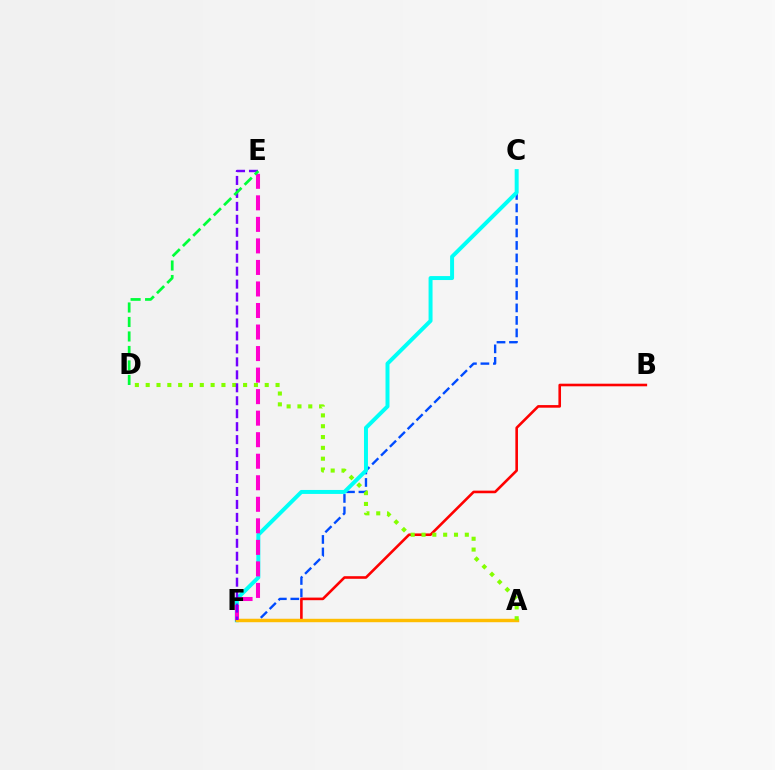{('C', 'F'): [{'color': '#004bff', 'line_style': 'dashed', 'thickness': 1.7}, {'color': '#00fff6', 'line_style': 'solid', 'thickness': 2.86}], ('B', 'F'): [{'color': '#ff0000', 'line_style': 'solid', 'thickness': 1.88}], ('A', 'F'): [{'color': '#ffbd00', 'line_style': 'solid', 'thickness': 2.46}], ('A', 'D'): [{'color': '#84ff00', 'line_style': 'dotted', 'thickness': 2.94}], ('E', 'F'): [{'color': '#ff00cf', 'line_style': 'dashed', 'thickness': 2.93}, {'color': '#7200ff', 'line_style': 'dashed', 'thickness': 1.76}], ('D', 'E'): [{'color': '#00ff39', 'line_style': 'dashed', 'thickness': 1.97}]}